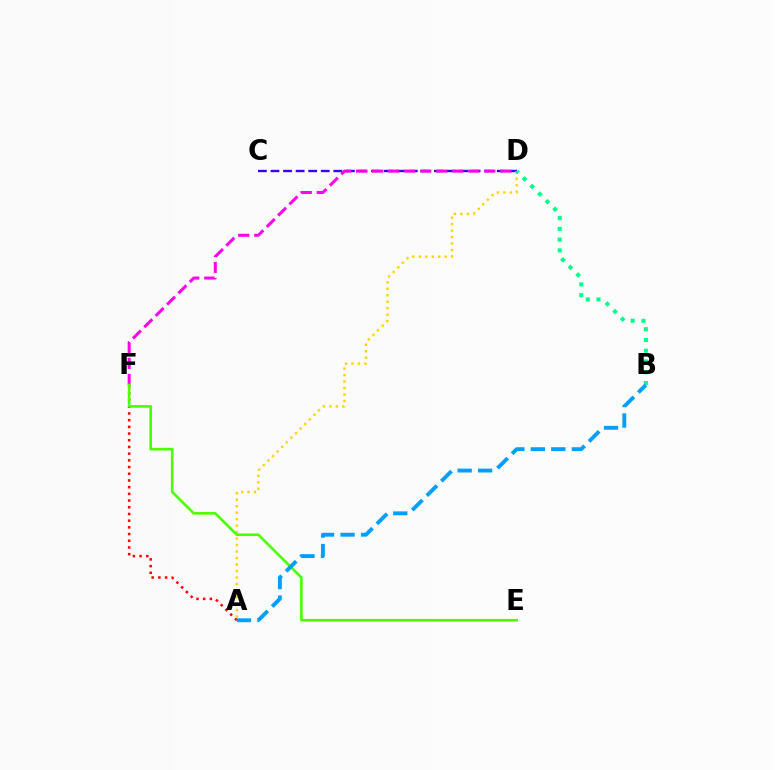{('A', 'F'): [{'color': '#ff0000', 'line_style': 'dotted', 'thickness': 1.82}], ('C', 'D'): [{'color': '#3700ff', 'line_style': 'dashed', 'thickness': 1.71}], ('D', 'F'): [{'color': '#ff00ed', 'line_style': 'dashed', 'thickness': 2.18}], ('A', 'D'): [{'color': '#ffd500', 'line_style': 'dotted', 'thickness': 1.76}], ('E', 'F'): [{'color': '#4fff00', 'line_style': 'solid', 'thickness': 1.91}], ('B', 'D'): [{'color': '#00ff86', 'line_style': 'dotted', 'thickness': 2.92}], ('A', 'B'): [{'color': '#009eff', 'line_style': 'dashed', 'thickness': 2.79}]}